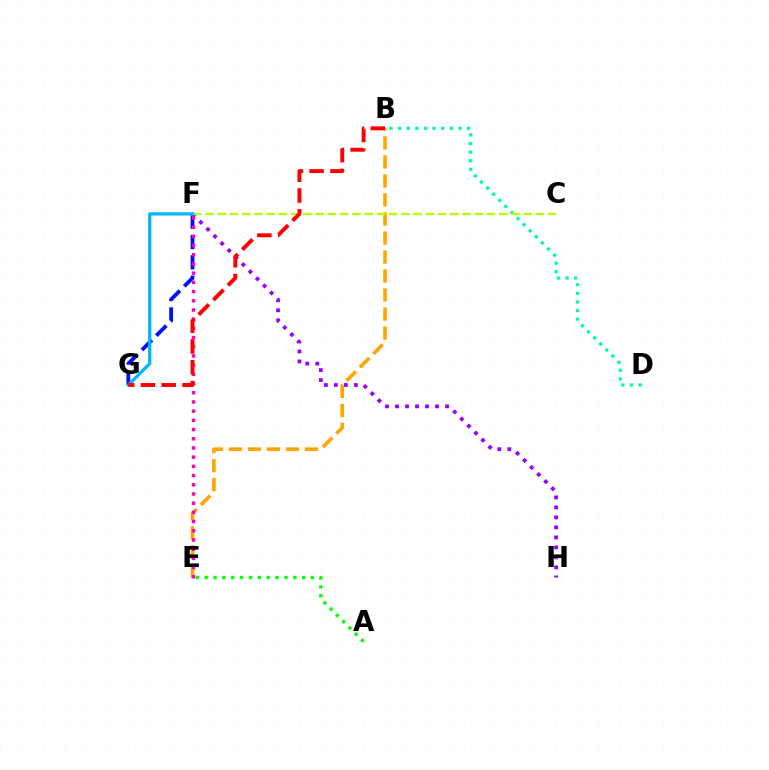{('B', 'E'): [{'color': '#ffa500', 'line_style': 'dashed', 'thickness': 2.58}], ('F', 'G'): [{'color': '#0010ff', 'line_style': 'dashed', 'thickness': 2.76}, {'color': '#00b5ff', 'line_style': 'solid', 'thickness': 2.33}], ('F', 'H'): [{'color': '#9b00ff', 'line_style': 'dotted', 'thickness': 2.72}], ('E', 'F'): [{'color': '#ff00bd', 'line_style': 'dotted', 'thickness': 2.5}], ('B', 'D'): [{'color': '#00ff9d', 'line_style': 'dotted', 'thickness': 2.34}], ('C', 'F'): [{'color': '#b3ff00', 'line_style': 'dashed', 'thickness': 1.66}], ('A', 'E'): [{'color': '#08ff00', 'line_style': 'dotted', 'thickness': 2.41}], ('B', 'G'): [{'color': '#ff0000', 'line_style': 'dashed', 'thickness': 2.82}]}